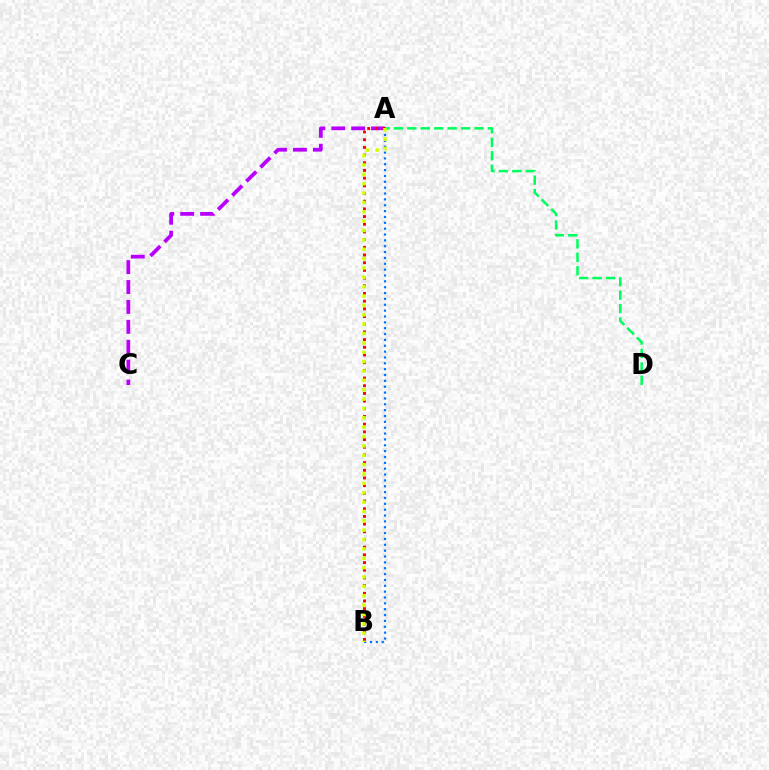{('A', 'B'): [{'color': '#0074ff', 'line_style': 'dotted', 'thickness': 1.59}, {'color': '#ff0000', 'line_style': 'dotted', 'thickness': 2.09}, {'color': '#d1ff00', 'line_style': 'dotted', 'thickness': 2.54}], ('A', 'D'): [{'color': '#00ff5c', 'line_style': 'dashed', 'thickness': 1.82}], ('A', 'C'): [{'color': '#b900ff', 'line_style': 'dashed', 'thickness': 2.7}]}